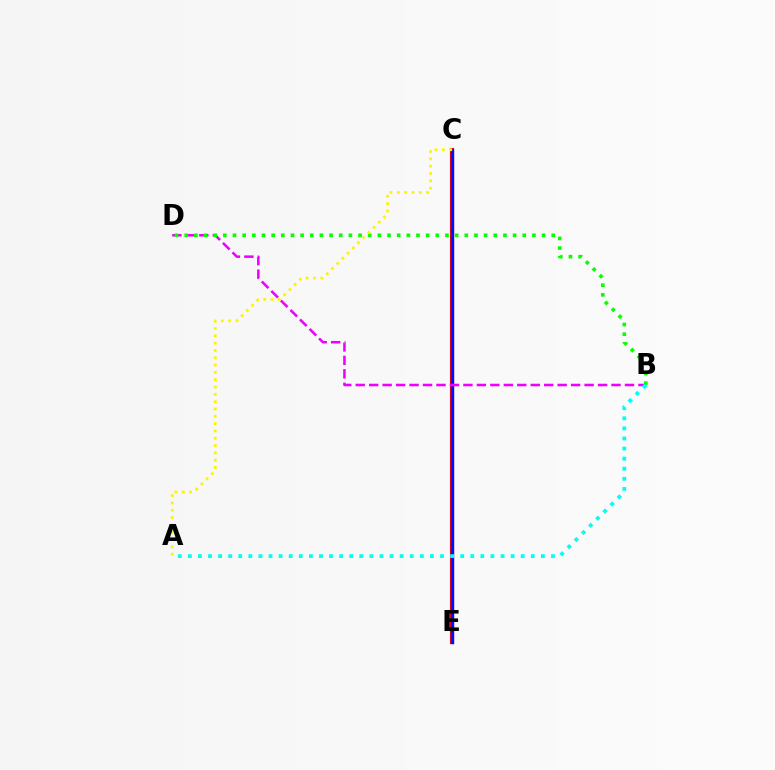{('C', 'E'): [{'color': '#ff0000', 'line_style': 'solid', 'thickness': 2.98}, {'color': '#0010ff', 'line_style': 'solid', 'thickness': 2.41}], ('B', 'D'): [{'color': '#ee00ff', 'line_style': 'dashed', 'thickness': 1.83}, {'color': '#08ff00', 'line_style': 'dotted', 'thickness': 2.62}], ('A', 'C'): [{'color': '#fcf500', 'line_style': 'dotted', 'thickness': 1.99}], ('A', 'B'): [{'color': '#00fff6', 'line_style': 'dotted', 'thickness': 2.74}]}